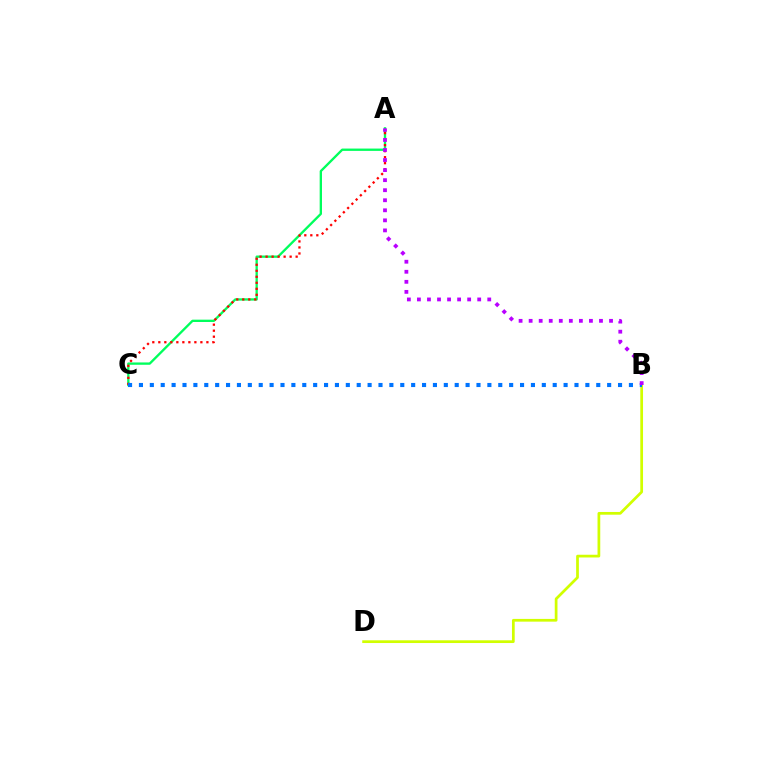{('A', 'C'): [{'color': '#00ff5c', 'line_style': 'solid', 'thickness': 1.68}, {'color': '#ff0000', 'line_style': 'dotted', 'thickness': 1.63}], ('B', 'D'): [{'color': '#d1ff00', 'line_style': 'solid', 'thickness': 1.97}], ('B', 'C'): [{'color': '#0074ff', 'line_style': 'dotted', 'thickness': 2.96}], ('A', 'B'): [{'color': '#b900ff', 'line_style': 'dotted', 'thickness': 2.73}]}